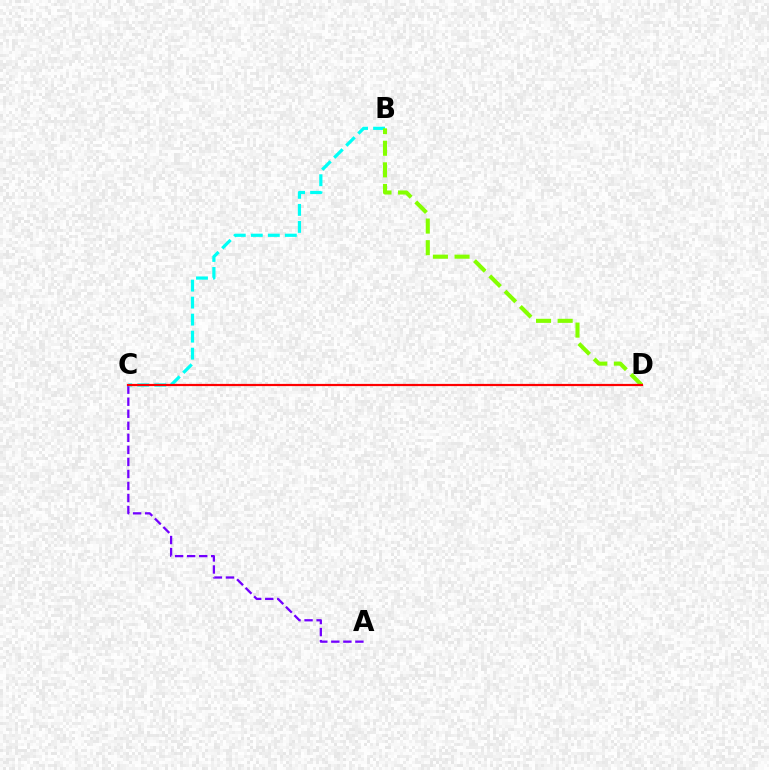{('A', 'C'): [{'color': '#7200ff', 'line_style': 'dashed', 'thickness': 1.64}], ('B', 'C'): [{'color': '#00fff6', 'line_style': 'dashed', 'thickness': 2.31}], ('B', 'D'): [{'color': '#84ff00', 'line_style': 'dashed', 'thickness': 2.94}], ('C', 'D'): [{'color': '#ff0000', 'line_style': 'solid', 'thickness': 1.59}]}